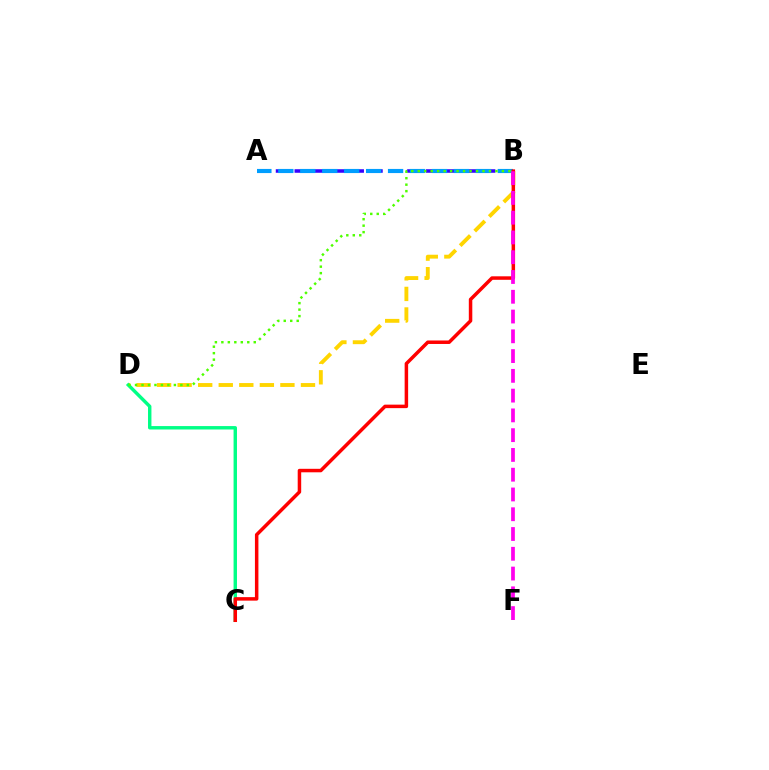{('A', 'B'): [{'color': '#3700ff', 'line_style': 'dashed', 'thickness': 2.55}, {'color': '#009eff', 'line_style': 'dashed', 'thickness': 2.98}], ('B', 'D'): [{'color': '#ffd500', 'line_style': 'dashed', 'thickness': 2.79}, {'color': '#4fff00', 'line_style': 'dotted', 'thickness': 1.76}], ('C', 'D'): [{'color': '#00ff86', 'line_style': 'solid', 'thickness': 2.46}], ('B', 'C'): [{'color': '#ff0000', 'line_style': 'solid', 'thickness': 2.51}], ('B', 'F'): [{'color': '#ff00ed', 'line_style': 'dashed', 'thickness': 2.69}]}